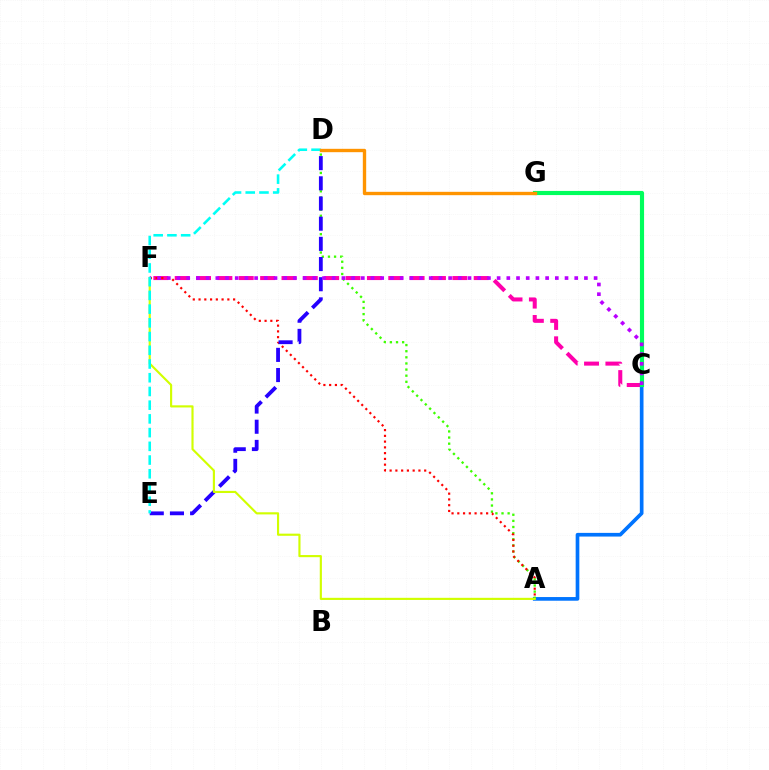{('C', 'F'): [{'color': '#ff00ac', 'line_style': 'dashed', 'thickness': 2.9}, {'color': '#b900ff', 'line_style': 'dotted', 'thickness': 2.64}], ('A', 'C'): [{'color': '#0074ff', 'line_style': 'solid', 'thickness': 2.65}], ('C', 'G'): [{'color': '#00ff5c', 'line_style': 'solid', 'thickness': 2.98}], ('A', 'D'): [{'color': '#3dff00', 'line_style': 'dotted', 'thickness': 1.66}], ('A', 'F'): [{'color': '#ff0000', 'line_style': 'dotted', 'thickness': 1.57}, {'color': '#d1ff00', 'line_style': 'solid', 'thickness': 1.54}], ('D', 'E'): [{'color': '#2500ff', 'line_style': 'dashed', 'thickness': 2.74}, {'color': '#00fff6', 'line_style': 'dashed', 'thickness': 1.86}], ('D', 'G'): [{'color': '#ff9400', 'line_style': 'solid', 'thickness': 2.42}]}